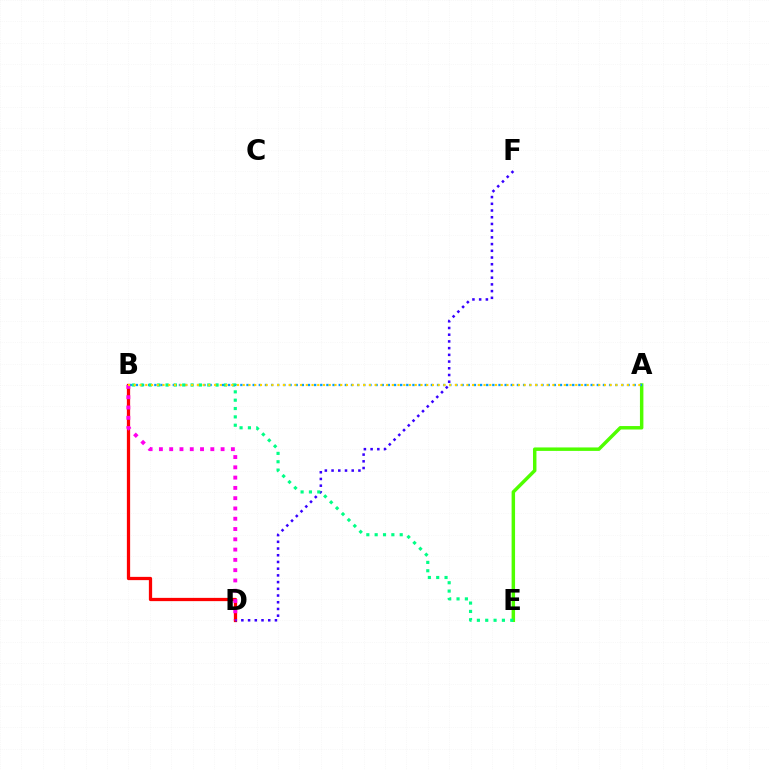{('B', 'D'): [{'color': '#ff0000', 'line_style': 'solid', 'thickness': 2.34}, {'color': '#ff00ed', 'line_style': 'dotted', 'thickness': 2.79}], ('A', 'E'): [{'color': '#4fff00', 'line_style': 'solid', 'thickness': 2.49}], ('D', 'F'): [{'color': '#3700ff', 'line_style': 'dotted', 'thickness': 1.82}], ('A', 'B'): [{'color': '#009eff', 'line_style': 'dotted', 'thickness': 1.67}, {'color': '#ffd500', 'line_style': 'dotted', 'thickness': 1.56}], ('B', 'E'): [{'color': '#00ff86', 'line_style': 'dotted', 'thickness': 2.27}]}